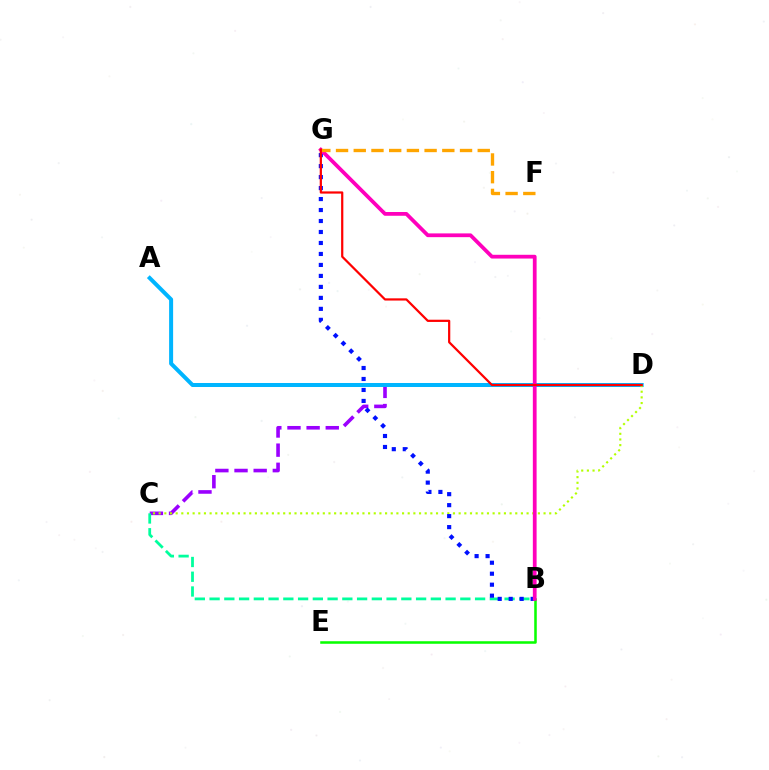{('C', 'D'): [{'color': '#9b00ff', 'line_style': 'dashed', 'thickness': 2.6}, {'color': '#b3ff00', 'line_style': 'dotted', 'thickness': 1.54}], ('B', 'C'): [{'color': '#00ff9d', 'line_style': 'dashed', 'thickness': 2.0}], ('A', 'D'): [{'color': '#00b5ff', 'line_style': 'solid', 'thickness': 2.88}], ('B', 'G'): [{'color': '#0010ff', 'line_style': 'dotted', 'thickness': 2.98}, {'color': '#ff00bd', 'line_style': 'solid', 'thickness': 2.71}], ('B', 'E'): [{'color': '#08ff00', 'line_style': 'solid', 'thickness': 1.83}], ('F', 'G'): [{'color': '#ffa500', 'line_style': 'dashed', 'thickness': 2.41}], ('D', 'G'): [{'color': '#ff0000', 'line_style': 'solid', 'thickness': 1.6}]}